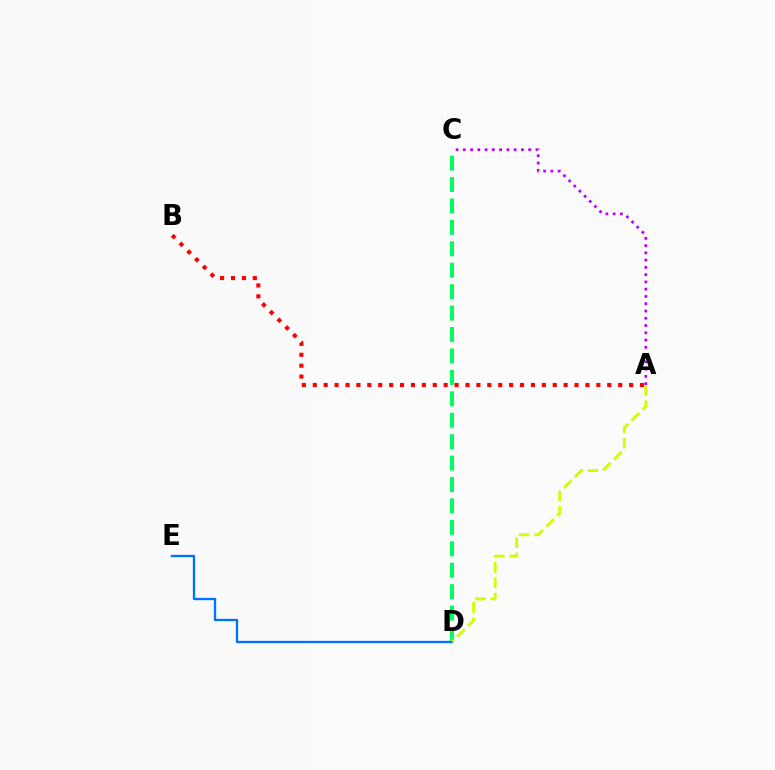{('C', 'D'): [{'color': '#00ff5c', 'line_style': 'dashed', 'thickness': 2.91}], ('D', 'E'): [{'color': '#0074ff', 'line_style': 'solid', 'thickness': 1.68}], ('A', 'D'): [{'color': '#d1ff00', 'line_style': 'dashed', 'thickness': 2.09}], ('A', 'C'): [{'color': '#b900ff', 'line_style': 'dotted', 'thickness': 1.97}], ('A', 'B'): [{'color': '#ff0000', 'line_style': 'dotted', 'thickness': 2.96}]}